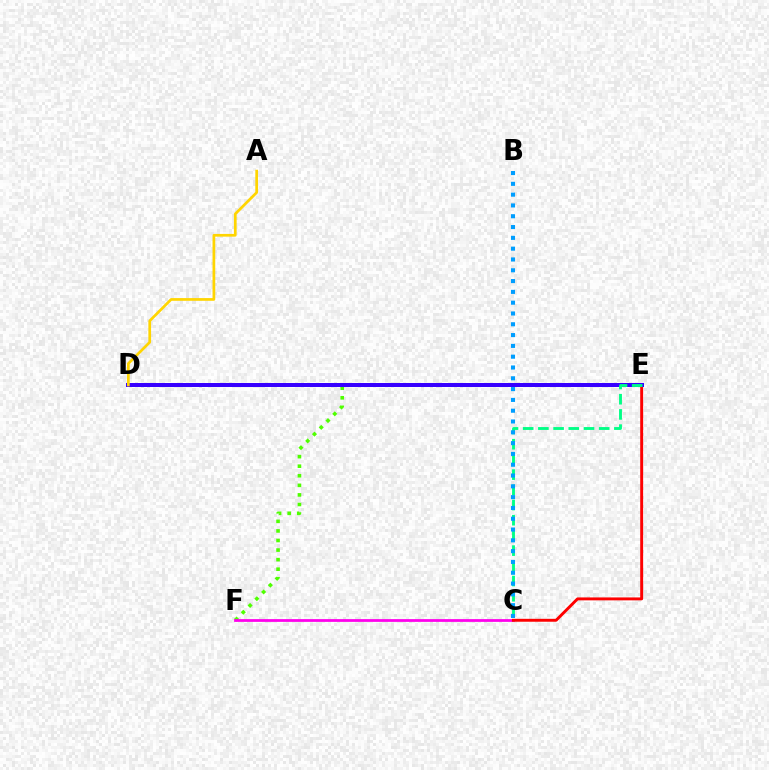{('E', 'F'): [{'color': '#4fff00', 'line_style': 'dotted', 'thickness': 2.6}], ('C', 'F'): [{'color': '#ff00ed', 'line_style': 'solid', 'thickness': 1.99}], ('C', 'E'): [{'color': '#ff0000', 'line_style': 'solid', 'thickness': 2.1}, {'color': '#00ff86', 'line_style': 'dashed', 'thickness': 2.07}], ('D', 'E'): [{'color': '#3700ff', 'line_style': 'solid', 'thickness': 2.87}], ('A', 'D'): [{'color': '#ffd500', 'line_style': 'solid', 'thickness': 1.96}], ('B', 'C'): [{'color': '#009eff', 'line_style': 'dotted', 'thickness': 2.94}]}